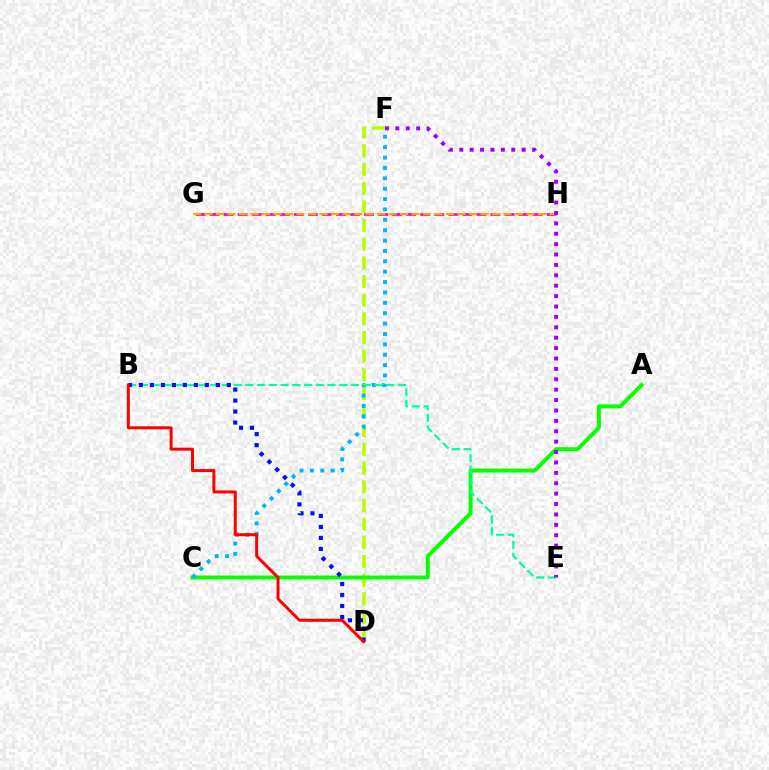{('D', 'F'): [{'color': '#b3ff00', 'line_style': 'dashed', 'thickness': 2.54}], ('A', 'C'): [{'color': '#08ff00', 'line_style': 'solid', 'thickness': 2.83}], ('G', 'H'): [{'color': '#ff00bd', 'line_style': 'dashed', 'thickness': 1.91}, {'color': '#ffa500', 'line_style': 'dashed', 'thickness': 1.56}], ('C', 'F'): [{'color': '#00b5ff', 'line_style': 'dotted', 'thickness': 2.82}], ('B', 'E'): [{'color': '#00ff9d', 'line_style': 'dashed', 'thickness': 1.59}], ('B', 'D'): [{'color': '#0010ff', 'line_style': 'dotted', 'thickness': 2.99}, {'color': '#ff0000', 'line_style': 'solid', 'thickness': 2.15}], ('E', 'F'): [{'color': '#9b00ff', 'line_style': 'dotted', 'thickness': 2.82}]}